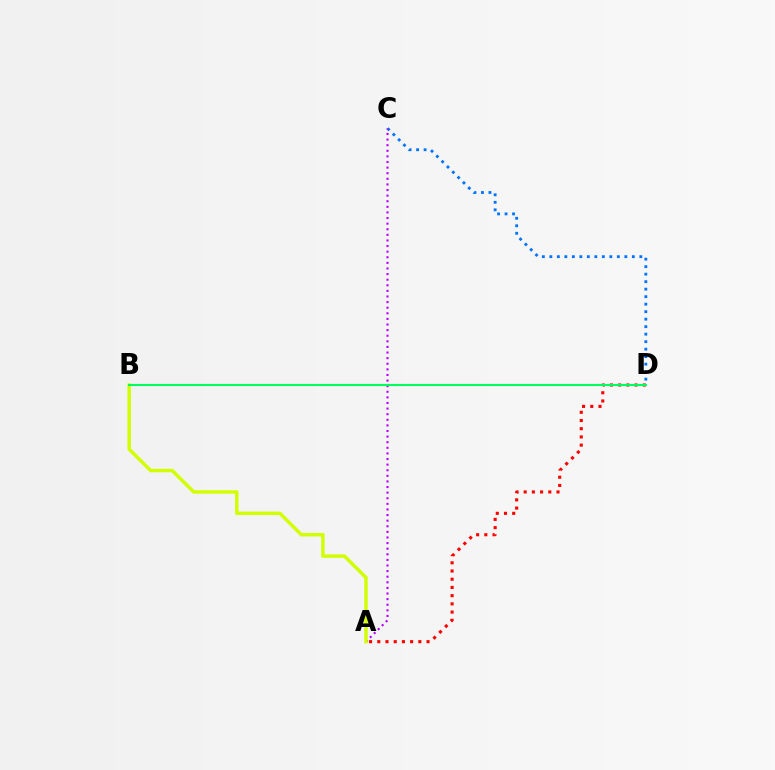{('C', 'D'): [{'color': '#0074ff', 'line_style': 'dotted', 'thickness': 2.04}], ('A', 'C'): [{'color': '#b900ff', 'line_style': 'dotted', 'thickness': 1.52}], ('A', 'D'): [{'color': '#ff0000', 'line_style': 'dotted', 'thickness': 2.23}], ('A', 'B'): [{'color': '#d1ff00', 'line_style': 'solid', 'thickness': 2.47}], ('B', 'D'): [{'color': '#00ff5c', 'line_style': 'solid', 'thickness': 1.51}]}